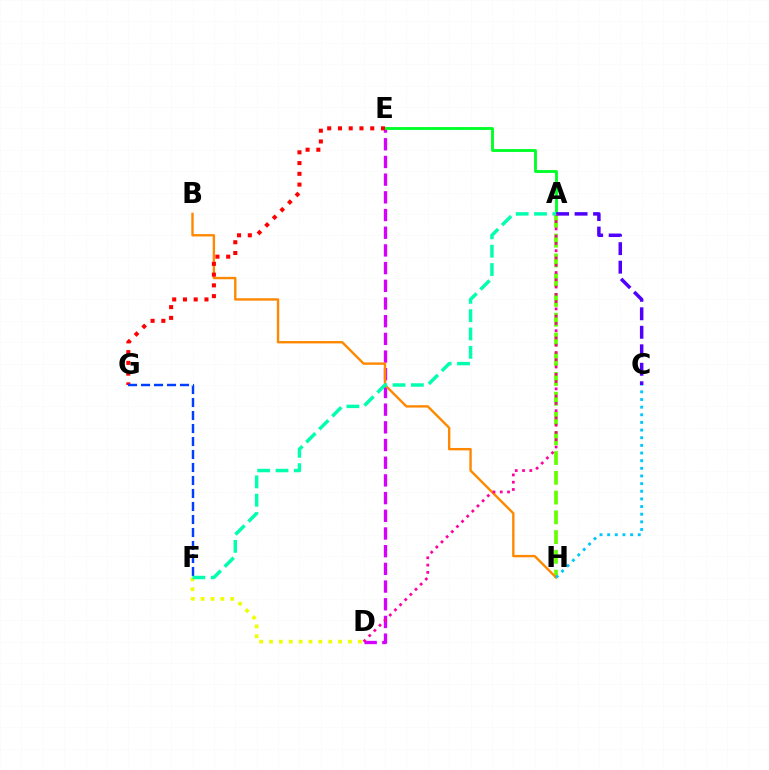{('A', 'H'): [{'color': '#66ff00', 'line_style': 'dashed', 'thickness': 2.68}], ('D', 'E'): [{'color': '#d600ff', 'line_style': 'dashed', 'thickness': 2.4}], ('B', 'H'): [{'color': '#ff8800', 'line_style': 'solid', 'thickness': 1.72}], ('A', 'E'): [{'color': '#00ff27', 'line_style': 'solid', 'thickness': 2.06}], ('E', 'G'): [{'color': '#ff0000', 'line_style': 'dotted', 'thickness': 2.92}], ('A', 'C'): [{'color': '#4f00ff', 'line_style': 'dashed', 'thickness': 2.51}], ('D', 'F'): [{'color': '#eeff00', 'line_style': 'dotted', 'thickness': 2.68}], ('F', 'G'): [{'color': '#003fff', 'line_style': 'dashed', 'thickness': 1.77}], ('A', 'D'): [{'color': '#ff00a0', 'line_style': 'dotted', 'thickness': 1.98}], ('C', 'H'): [{'color': '#00c7ff', 'line_style': 'dotted', 'thickness': 2.08}], ('A', 'F'): [{'color': '#00ffaf', 'line_style': 'dashed', 'thickness': 2.49}]}